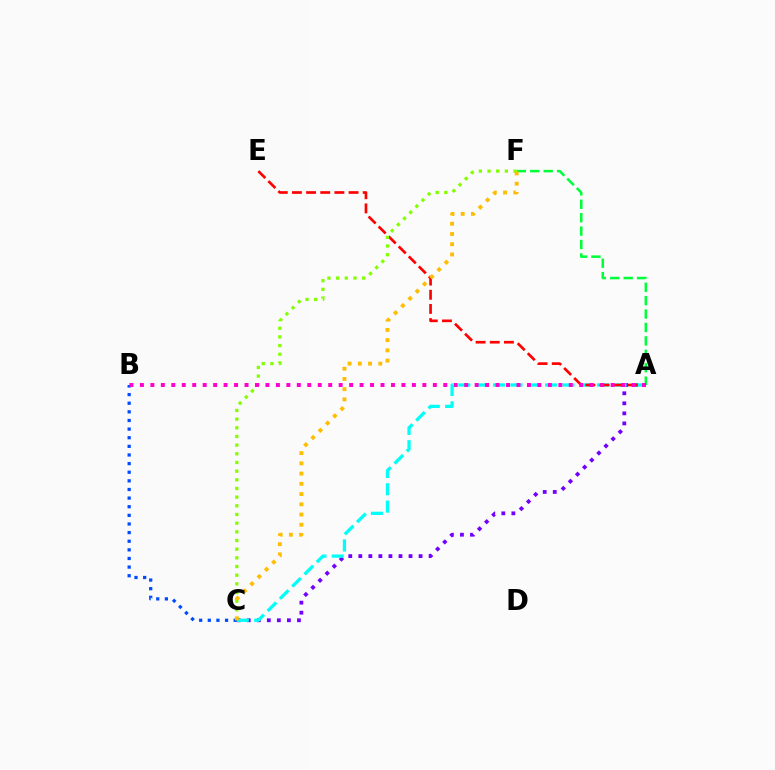{('A', 'F'): [{'color': '#00ff39', 'line_style': 'dashed', 'thickness': 1.82}], ('A', 'C'): [{'color': '#7200ff', 'line_style': 'dotted', 'thickness': 2.73}, {'color': '#00fff6', 'line_style': 'dashed', 'thickness': 2.36}], ('B', 'C'): [{'color': '#004bff', 'line_style': 'dotted', 'thickness': 2.34}], ('A', 'E'): [{'color': '#ff0000', 'line_style': 'dashed', 'thickness': 1.92}], ('C', 'F'): [{'color': '#84ff00', 'line_style': 'dotted', 'thickness': 2.36}, {'color': '#ffbd00', 'line_style': 'dotted', 'thickness': 2.78}], ('A', 'B'): [{'color': '#ff00cf', 'line_style': 'dotted', 'thickness': 2.84}]}